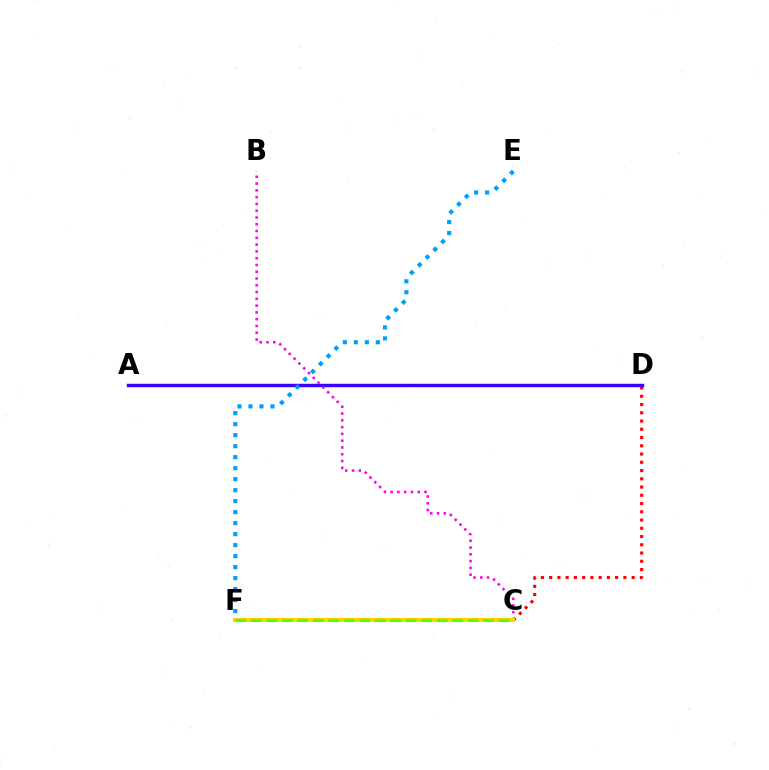{('C', 'D'): [{'color': '#ff0000', 'line_style': 'dotted', 'thickness': 2.24}], ('C', 'F'): [{'color': '#00ff86', 'line_style': 'dotted', 'thickness': 1.95}, {'color': '#ffd500', 'line_style': 'solid', 'thickness': 2.93}, {'color': '#4fff00', 'line_style': 'dashed', 'thickness': 2.1}], ('A', 'D'): [{'color': '#3700ff', 'line_style': 'solid', 'thickness': 2.47}], ('B', 'C'): [{'color': '#ff00ed', 'line_style': 'dotted', 'thickness': 1.84}], ('E', 'F'): [{'color': '#009eff', 'line_style': 'dotted', 'thickness': 2.99}]}